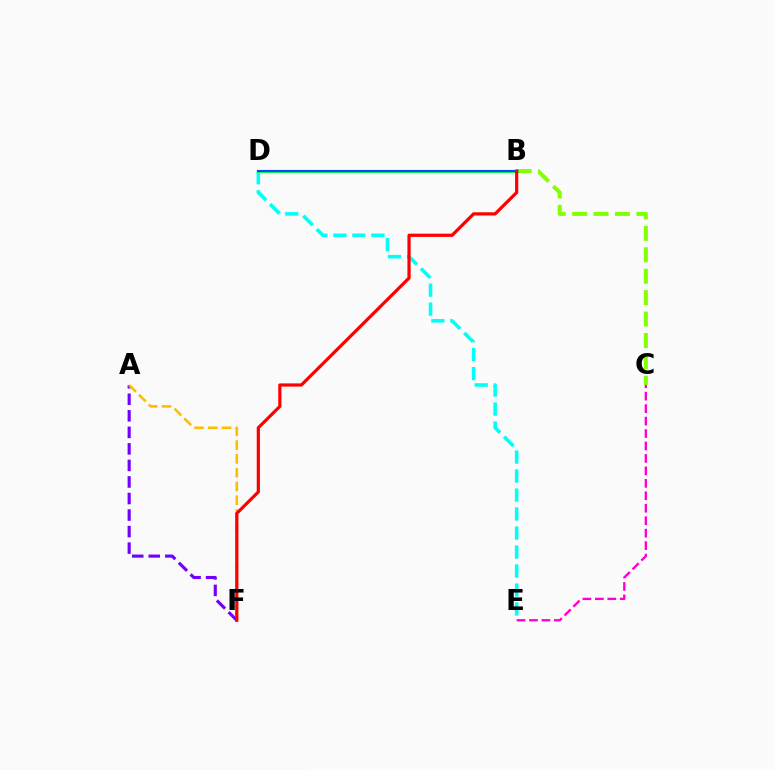{('A', 'F'): [{'color': '#7200ff', 'line_style': 'dashed', 'thickness': 2.25}, {'color': '#ffbd00', 'line_style': 'dashed', 'thickness': 1.87}], ('B', 'C'): [{'color': '#84ff00', 'line_style': 'dashed', 'thickness': 2.91}], ('D', 'E'): [{'color': '#00fff6', 'line_style': 'dashed', 'thickness': 2.58}], ('B', 'D'): [{'color': '#00ff39', 'line_style': 'solid', 'thickness': 2.07}, {'color': '#004bff', 'line_style': 'solid', 'thickness': 1.52}], ('C', 'E'): [{'color': '#ff00cf', 'line_style': 'dashed', 'thickness': 1.69}], ('B', 'F'): [{'color': '#ff0000', 'line_style': 'solid', 'thickness': 2.31}]}